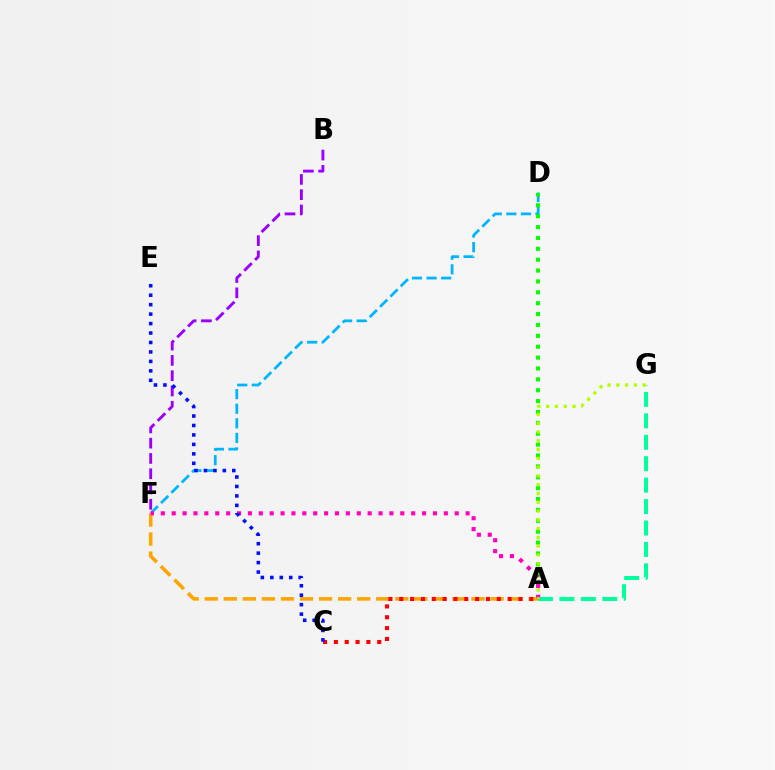{('A', 'F'): [{'color': '#ffa500', 'line_style': 'dashed', 'thickness': 2.59}, {'color': '#ff00bd', 'line_style': 'dotted', 'thickness': 2.96}], ('A', 'G'): [{'color': '#00ff9d', 'line_style': 'dashed', 'thickness': 2.91}, {'color': '#b3ff00', 'line_style': 'dotted', 'thickness': 2.38}], ('D', 'F'): [{'color': '#00b5ff', 'line_style': 'dashed', 'thickness': 1.98}], ('A', 'D'): [{'color': '#08ff00', 'line_style': 'dotted', 'thickness': 2.96}], ('A', 'C'): [{'color': '#ff0000', 'line_style': 'dotted', 'thickness': 2.94}], ('B', 'F'): [{'color': '#9b00ff', 'line_style': 'dashed', 'thickness': 2.08}], ('C', 'E'): [{'color': '#0010ff', 'line_style': 'dotted', 'thickness': 2.57}]}